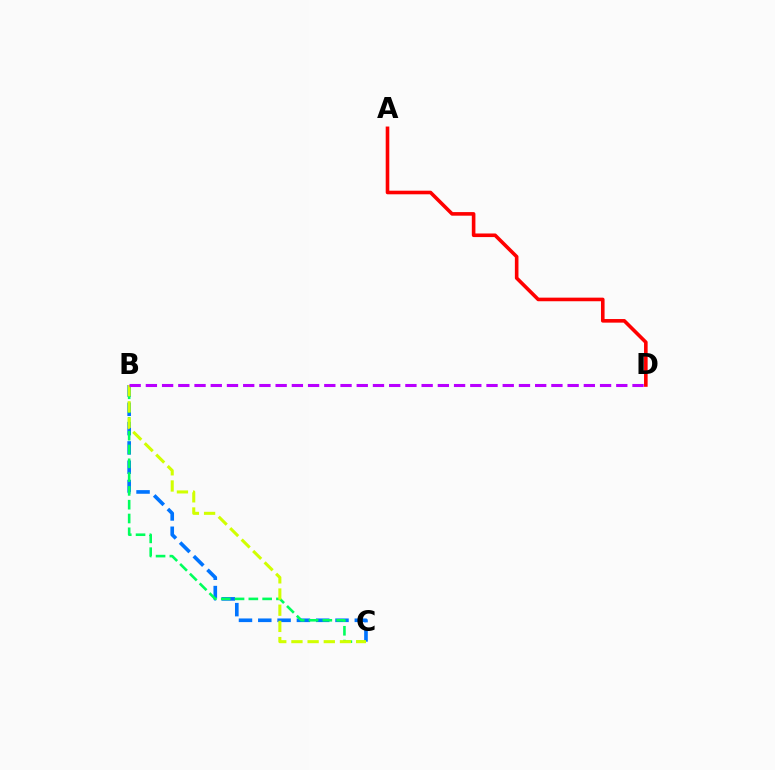{('B', 'C'): [{'color': '#0074ff', 'line_style': 'dashed', 'thickness': 2.62}, {'color': '#00ff5c', 'line_style': 'dashed', 'thickness': 1.88}, {'color': '#d1ff00', 'line_style': 'dashed', 'thickness': 2.2}], ('A', 'D'): [{'color': '#ff0000', 'line_style': 'solid', 'thickness': 2.59}], ('B', 'D'): [{'color': '#b900ff', 'line_style': 'dashed', 'thickness': 2.2}]}